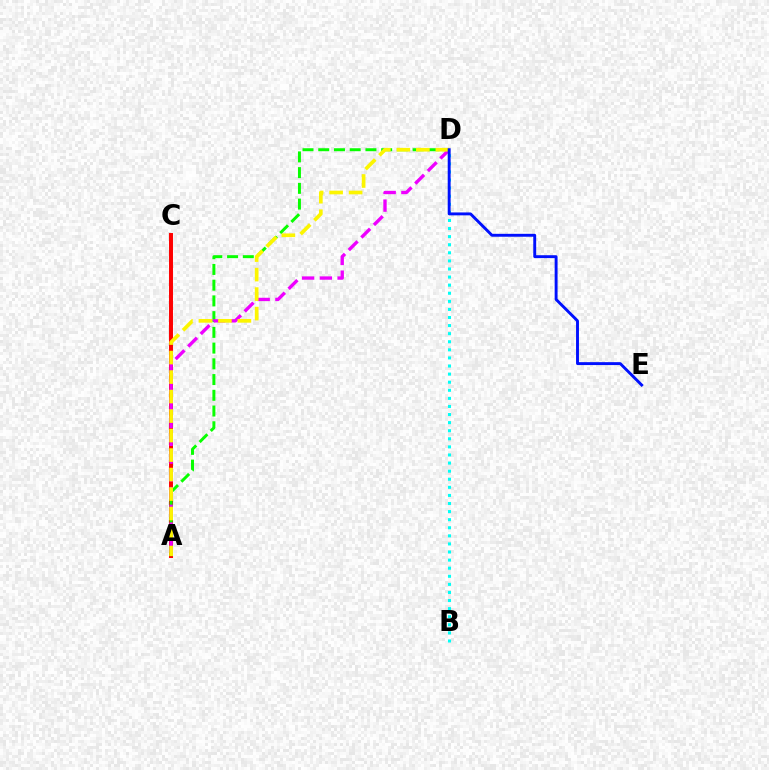{('A', 'C'): [{'color': '#ff0000', 'line_style': 'solid', 'thickness': 2.85}], ('B', 'D'): [{'color': '#00fff6', 'line_style': 'dotted', 'thickness': 2.2}], ('A', 'D'): [{'color': '#08ff00', 'line_style': 'dashed', 'thickness': 2.14}, {'color': '#ee00ff', 'line_style': 'dashed', 'thickness': 2.41}, {'color': '#fcf500', 'line_style': 'dashed', 'thickness': 2.65}], ('D', 'E'): [{'color': '#0010ff', 'line_style': 'solid', 'thickness': 2.09}]}